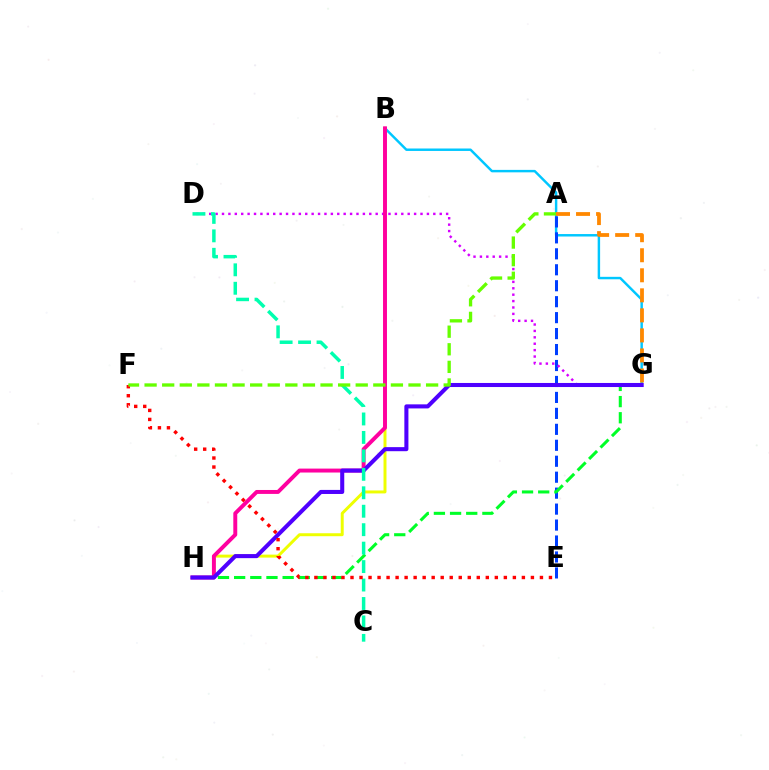{('B', 'G'): [{'color': '#00c7ff', 'line_style': 'solid', 'thickness': 1.76}], ('B', 'H'): [{'color': '#eeff00', 'line_style': 'solid', 'thickness': 2.14}, {'color': '#ff00a0', 'line_style': 'solid', 'thickness': 2.83}], ('A', 'E'): [{'color': '#003fff', 'line_style': 'dashed', 'thickness': 2.17}], ('D', 'G'): [{'color': '#d600ff', 'line_style': 'dotted', 'thickness': 1.74}], ('G', 'H'): [{'color': '#00ff27', 'line_style': 'dashed', 'thickness': 2.2}, {'color': '#4f00ff', 'line_style': 'solid', 'thickness': 2.93}], ('C', 'D'): [{'color': '#00ffaf', 'line_style': 'dashed', 'thickness': 2.51}], ('E', 'F'): [{'color': '#ff0000', 'line_style': 'dotted', 'thickness': 2.45}], ('A', 'F'): [{'color': '#66ff00', 'line_style': 'dashed', 'thickness': 2.39}], ('A', 'G'): [{'color': '#ff8800', 'line_style': 'dashed', 'thickness': 2.72}]}